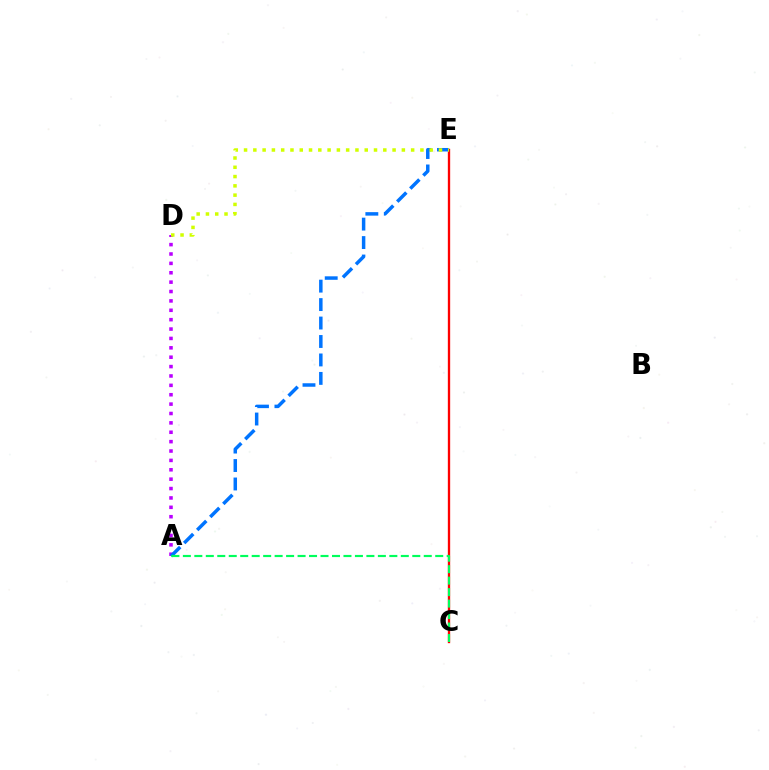{('A', 'D'): [{'color': '#b900ff', 'line_style': 'dotted', 'thickness': 2.55}], ('C', 'E'): [{'color': '#ff0000', 'line_style': 'solid', 'thickness': 1.68}], ('A', 'E'): [{'color': '#0074ff', 'line_style': 'dashed', 'thickness': 2.51}], ('A', 'C'): [{'color': '#00ff5c', 'line_style': 'dashed', 'thickness': 1.56}], ('D', 'E'): [{'color': '#d1ff00', 'line_style': 'dotted', 'thickness': 2.52}]}